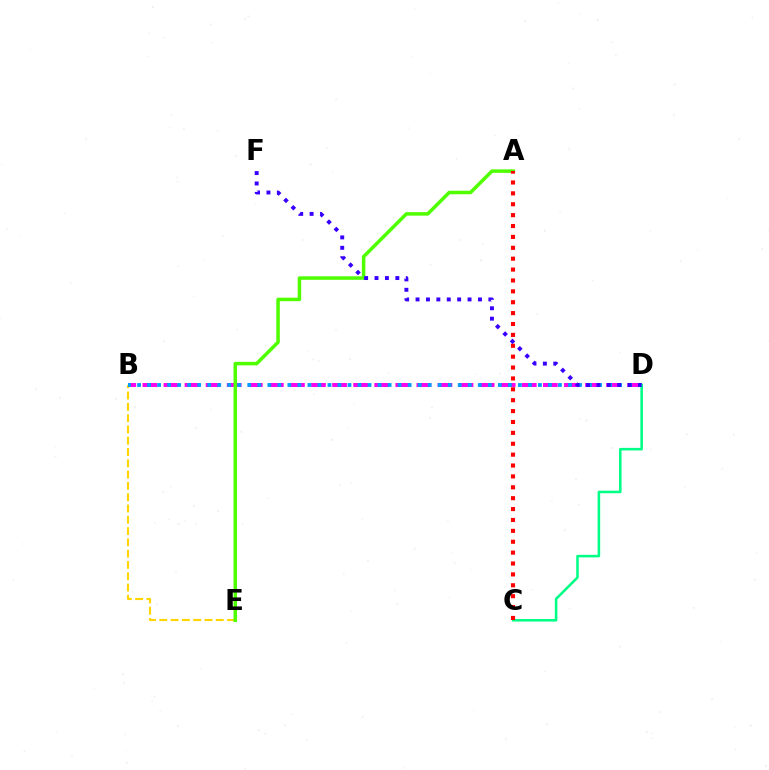{('B', 'E'): [{'color': '#ffd500', 'line_style': 'dashed', 'thickness': 1.53}], ('B', 'D'): [{'color': '#ff00ed', 'line_style': 'dashed', 'thickness': 2.86}, {'color': '#009eff', 'line_style': 'dotted', 'thickness': 2.72}], ('A', 'E'): [{'color': '#4fff00', 'line_style': 'solid', 'thickness': 2.52}], ('C', 'D'): [{'color': '#00ff86', 'line_style': 'solid', 'thickness': 1.85}], ('A', 'C'): [{'color': '#ff0000', 'line_style': 'dotted', 'thickness': 2.96}], ('D', 'F'): [{'color': '#3700ff', 'line_style': 'dotted', 'thickness': 2.83}]}